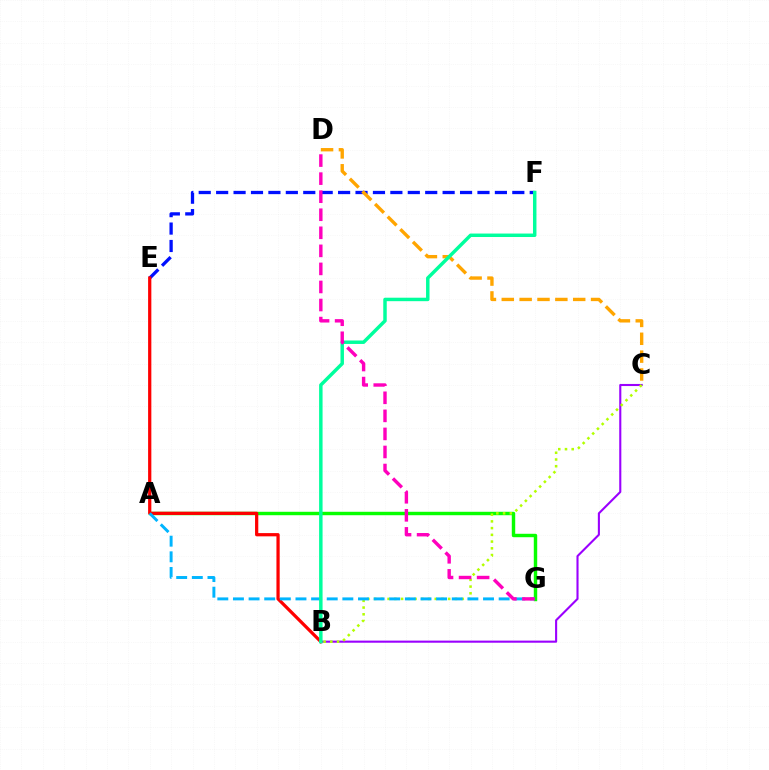{('E', 'F'): [{'color': '#0010ff', 'line_style': 'dashed', 'thickness': 2.37}], ('A', 'G'): [{'color': '#08ff00', 'line_style': 'solid', 'thickness': 2.47}, {'color': '#00b5ff', 'line_style': 'dashed', 'thickness': 2.12}], ('C', 'D'): [{'color': '#ffa500', 'line_style': 'dashed', 'thickness': 2.43}], ('B', 'E'): [{'color': '#ff0000', 'line_style': 'solid', 'thickness': 2.33}], ('B', 'C'): [{'color': '#9b00ff', 'line_style': 'solid', 'thickness': 1.51}, {'color': '#b3ff00', 'line_style': 'dotted', 'thickness': 1.83}], ('B', 'F'): [{'color': '#00ff9d', 'line_style': 'solid', 'thickness': 2.5}], ('D', 'G'): [{'color': '#ff00bd', 'line_style': 'dashed', 'thickness': 2.45}]}